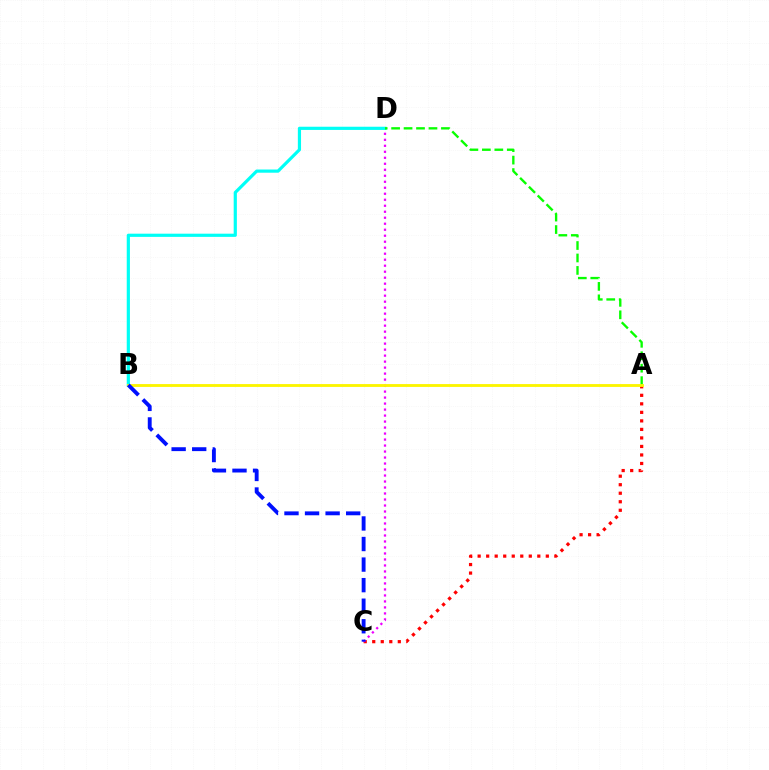{('A', 'C'): [{'color': '#ff0000', 'line_style': 'dotted', 'thickness': 2.32}], ('C', 'D'): [{'color': '#ee00ff', 'line_style': 'dotted', 'thickness': 1.63}], ('B', 'D'): [{'color': '#00fff6', 'line_style': 'solid', 'thickness': 2.3}], ('A', 'D'): [{'color': '#08ff00', 'line_style': 'dashed', 'thickness': 1.69}], ('A', 'B'): [{'color': '#fcf500', 'line_style': 'solid', 'thickness': 2.05}], ('B', 'C'): [{'color': '#0010ff', 'line_style': 'dashed', 'thickness': 2.79}]}